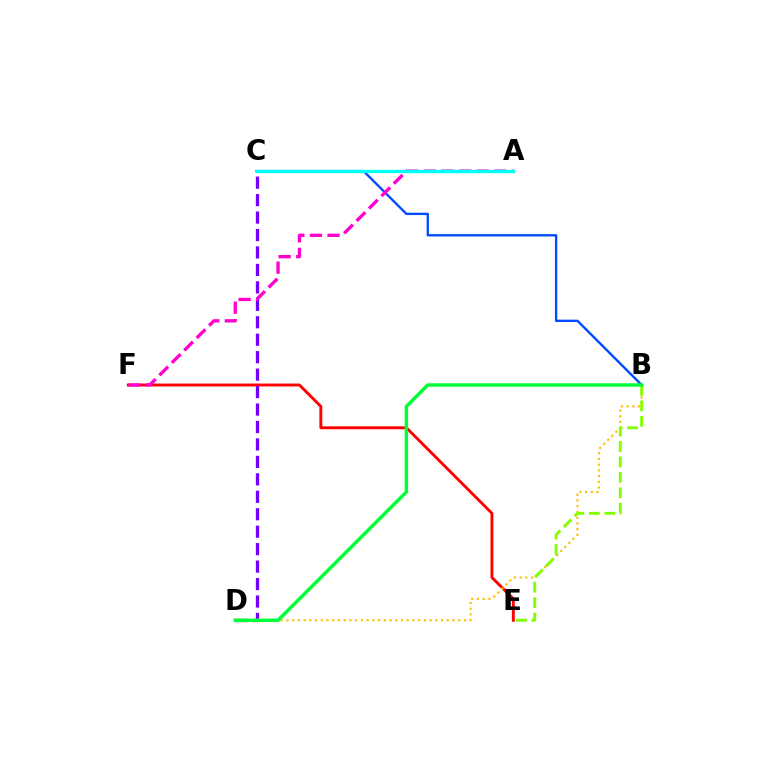{('B', 'C'): [{'color': '#004bff', 'line_style': 'solid', 'thickness': 1.69}], ('E', 'F'): [{'color': '#ff0000', 'line_style': 'solid', 'thickness': 2.09}], ('B', 'D'): [{'color': '#ffbd00', 'line_style': 'dotted', 'thickness': 1.56}, {'color': '#00ff39', 'line_style': 'solid', 'thickness': 2.5}], ('C', 'D'): [{'color': '#7200ff', 'line_style': 'dashed', 'thickness': 2.37}], ('B', 'E'): [{'color': '#84ff00', 'line_style': 'dashed', 'thickness': 2.1}], ('A', 'F'): [{'color': '#ff00cf', 'line_style': 'dashed', 'thickness': 2.39}], ('A', 'C'): [{'color': '#00fff6', 'line_style': 'solid', 'thickness': 2.38}]}